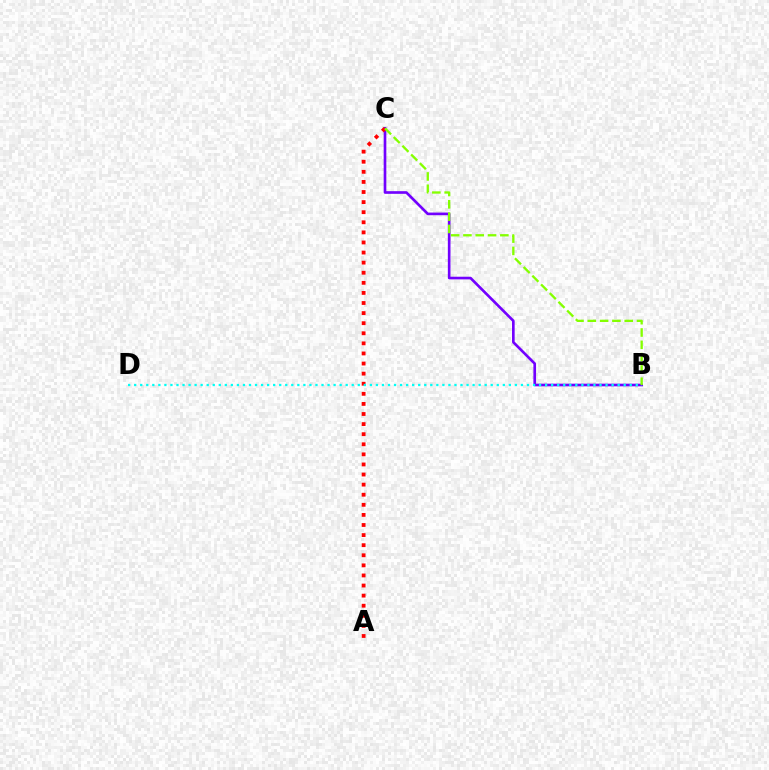{('B', 'C'): [{'color': '#7200ff', 'line_style': 'solid', 'thickness': 1.91}, {'color': '#84ff00', 'line_style': 'dashed', 'thickness': 1.67}], ('A', 'C'): [{'color': '#ff0000', 'line_style': 'dotted', 'thickness': 2.74}], ('B', 'D'): [{'color': '#00fff6', 'line_style': 'dotted', 'thickness': 1.64}]}